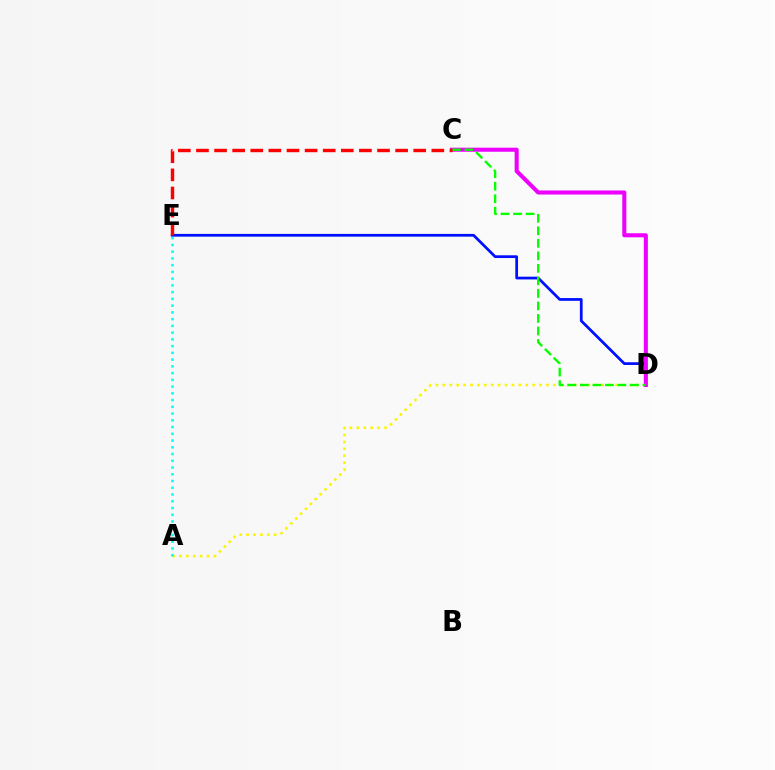{('D', 'E'): [{'color': '#0010ff', 'line_style': 'solid', 'thickness': 1.98}], ('A', 'D'): [{'color': '#fcf500', 'line_style': 'dotted', 'thickness': 1.88}], ('C', 'D'): [{'color': '#ee00ff', 'line_style': 'solid', 'thickness': 2.93}, {'color': '#08ff00', 'line_style': 'dashed', 'thickness': 1.7}], ('A', 'E'): [{'color': '#00fff6', 'line_style': 'dotted', 'thickness': 1.83}], ('C', 'E'): [{'color': '#ff0000', 'line_style': 'dashed', 'thickness': 2.46}]}